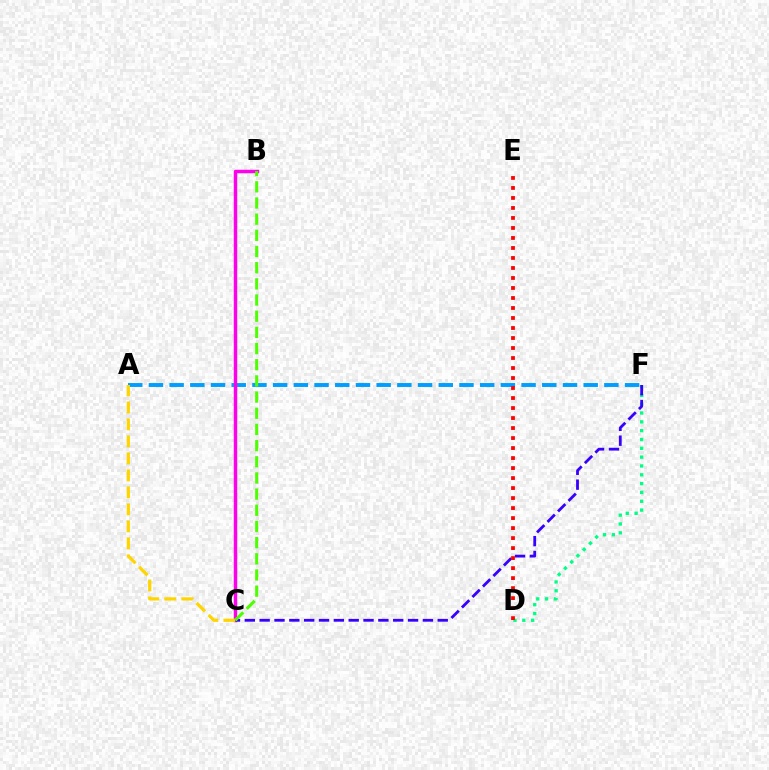{('D', 'F'): [{'color': '#00ff86', 'line_style': 'dotted', 'thickness': 2.4}], ('A', 'F'): [{'color': '#009eff', 'line_style': 'dashed', 'thickness': 2.81}], ('B', 'C'): [{'color': '#ff00ed', 'line_style': 'solid', 'thickness': 2.49}, {'color': '#4fff00', 'line_style': 'dashed', 'thickness': 2.2}], ('C', 'F'): [{'color': '#3700ff', 'line_style': 'dashed', 'thickness': 2.02}], ('A', 'C'): [{'color': '#ffd500', 'line_style': 'dashed', 'thickness': 2.31}], ('D', 'E'): [{'color': '#ff0000', 'line_style': 'dotted', 'thickness': 2.72}]}